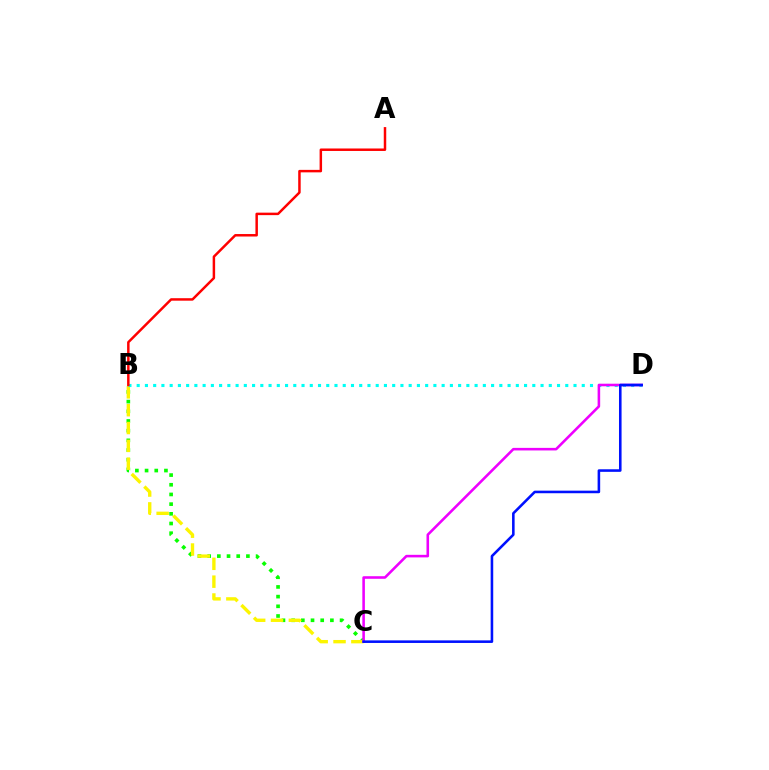{('B', 'C'): [{'color': '#08ff00', 'line_style': 'dotted', 'thickness': 2.63}, {'color': '#fcf500', 'line_style': 'dashed', 'thickness': 2.42}], ('B', 'D'): [{'color': '#00fff6', 'line_style': 'dotted', 'thickness': 2.24}], ('A', 'B'): [{'color': '#ff0000', 'line_style': 'solid', 'thickness': 1.79}], ('C', 'D'): [{'color': '#ee00ff', 'line_style': 'solid', 'thickness': 1.85}, {'color': '#0010ff', 'line_style': 'solid', 'thickness': 1.85}]}